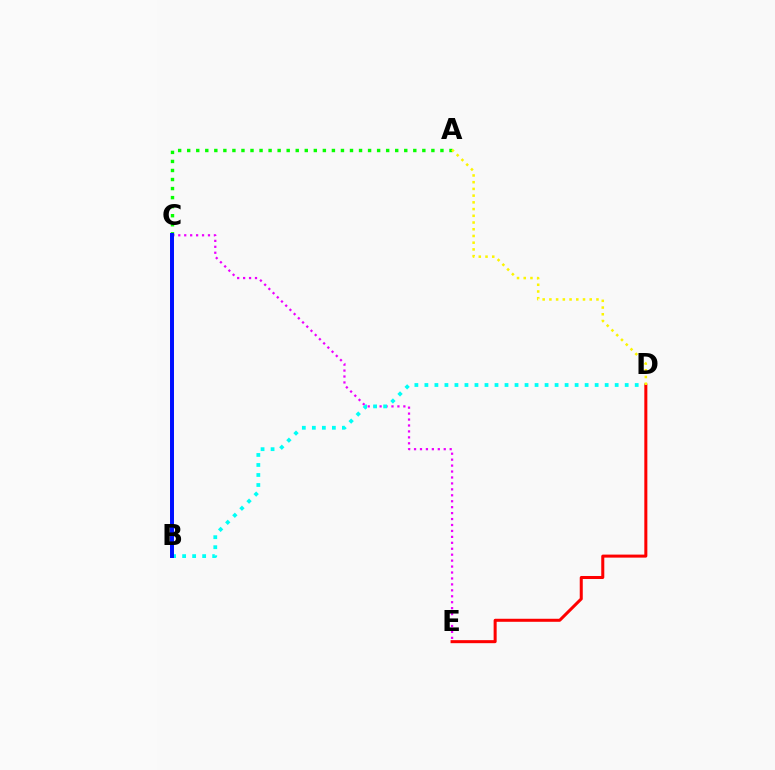{('C', 'E'): [{'color': '#ee00ff', 'line_style': 'dotted', 'thickness': 1.61}], ('B', 'D'): [{'color': '#00fff6', 'line_style': 'dotted', 'thickness': 2.72}], ('A', 'C'): [{'color': '#08ff00', 'line_style': 'dotted', 'thickness': 2.46}], ('D', 'E'): [{'color': '#ff0000', 'line_style': 'solid', 'thickness': 2.18}], ('A', 'D'): [{'color': '#fcf500', 'line_style': 'dotted', 'thickness': 1.83}], ('B', 'C'): [{'color': '#0010ff', 'line_style': 'solid', 'thickness': 2.87}]}